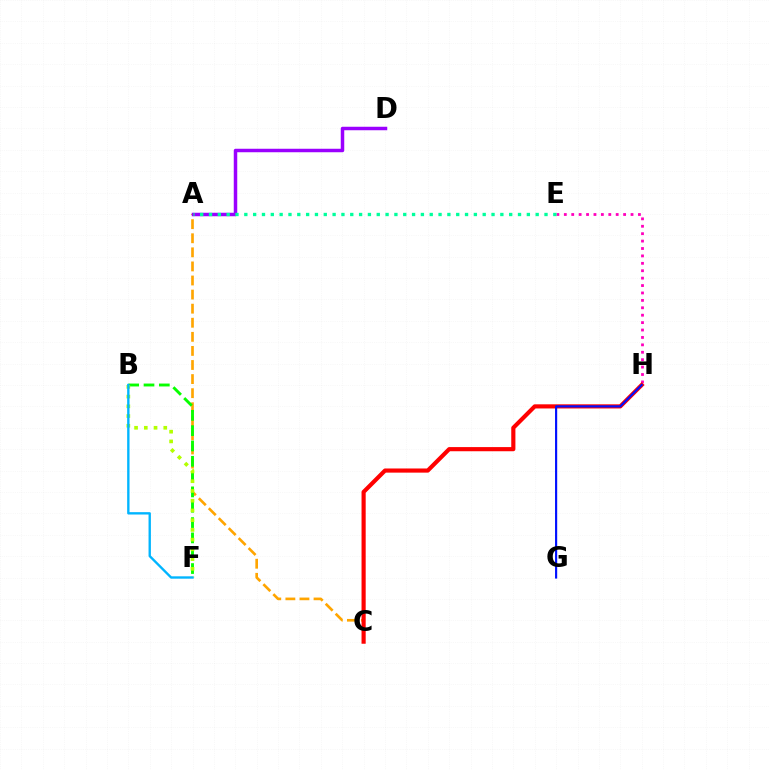{('E', 'H'): [{'color': '#ff00bd', 'line_style': 'dotted', 'thickness': 2.01}], ('A', 'C'): [{'color': '#ffa500', 'line_style': 'dashed', 'thickness': 1.91}], ('C', 'H'): [{'color': '#ff0000', 'line_style': 'solid', 'thickness': 2.99}], ('A', 'D'): [{'color': '#9b00ff', 'line_style': 'solid', 'thickness': 2.51}], ('B', 'F'): [{'color': '#08ff00', 'line_style': 'dashed', 'thickness': 2.08}, {'color': '#b3ff00', 'line_style': 'dotted', 'thickness': 2.64}, {'color': '#00b5ff', 'line_style': 'solid', 'thickness': 1.7}], ('G', 'H'): [{'color': '#0010ff', 'line_style': 'solid', 'thickness': 1.55}], ('A', 'E'): [{'color': '#00ff9d', 'line_style': 'dotted', 'thickness': 2.4}]}